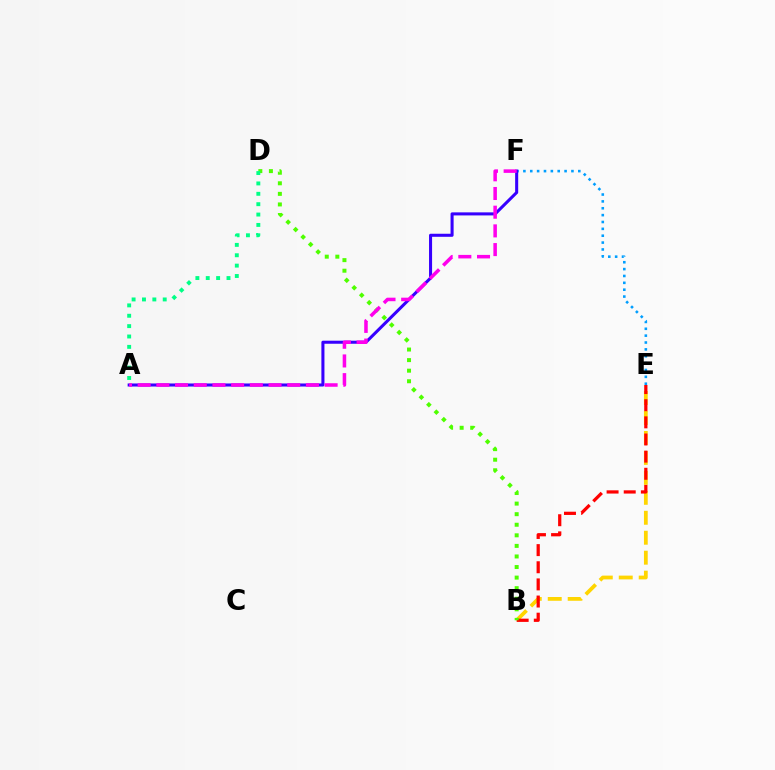{('B', 'E'): [{'color': '#ffd500', 'line_style': 'dashed', 'thickness': 2.71}, {'color': '#ff0000', 'line_style': 'dashed', 'thickness': 2.33}], ('E', 'F'): [{'color': '#009eff', 'line_style': 'dotted', 'thickness': 1.87}], ('A', 'F'): [{'color': '#3700ff', 'line_style': 'solid', 'thickness': 2.2}, {'color': '#ff00ed', 'line_style': 'dashed', 'thickness': 2.54}], ('B', 'D'): [{'color': '#4fff00', 'line_style': 'dotted', 'thickness': 2.87}], ('A', 'D'): [{'color': '#00ff86', 'line_style': 'dotted', 'thickness': 2.82}]}